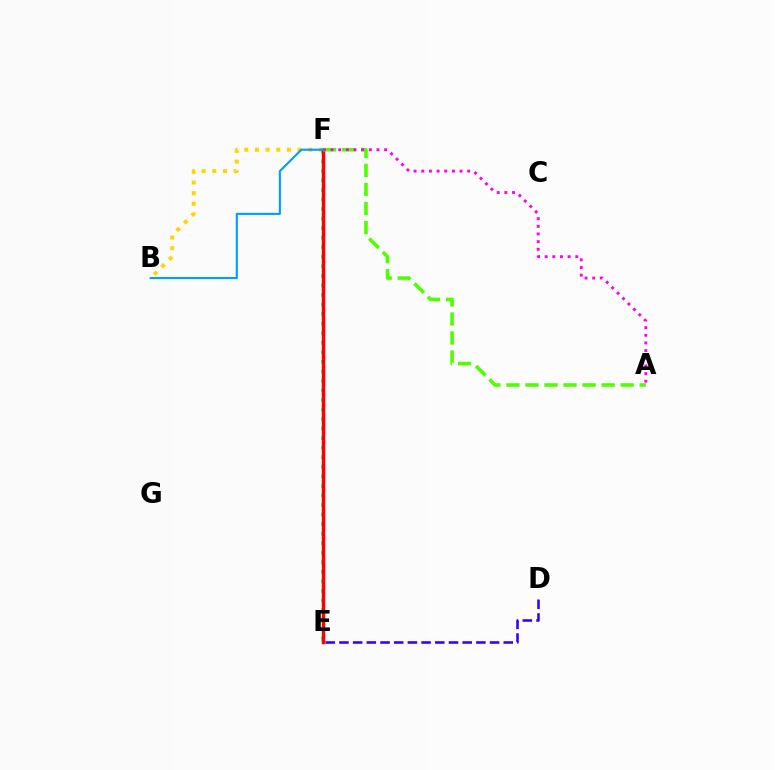{('B', 'F'): [{'color': '#ffd500', 'line_style': 'dotted', 'thickness': 2.9}, {'color': '#009eff', 'line_style': 'solid', 'thickness': 1.52}], ('E', 'F'): [{'color': '#00ff86', 'line_style': 'dotted', 'thickness': 2.59}, {'color': '#ff0000', 'line_style': 'solid', 'thickness': 2.49}], ('D', 'E'): [{'color': '#3700ff', 'line_style': 'dashed', 'thickness': 1.86}], ('A', 'F'): [{'color': '#4fff00', 'line_style': 'dashed', 'thickness': 2.59}, {'color': '#ff00ed', 'line_style': 'dotted', 'thickness': 2.08}]}